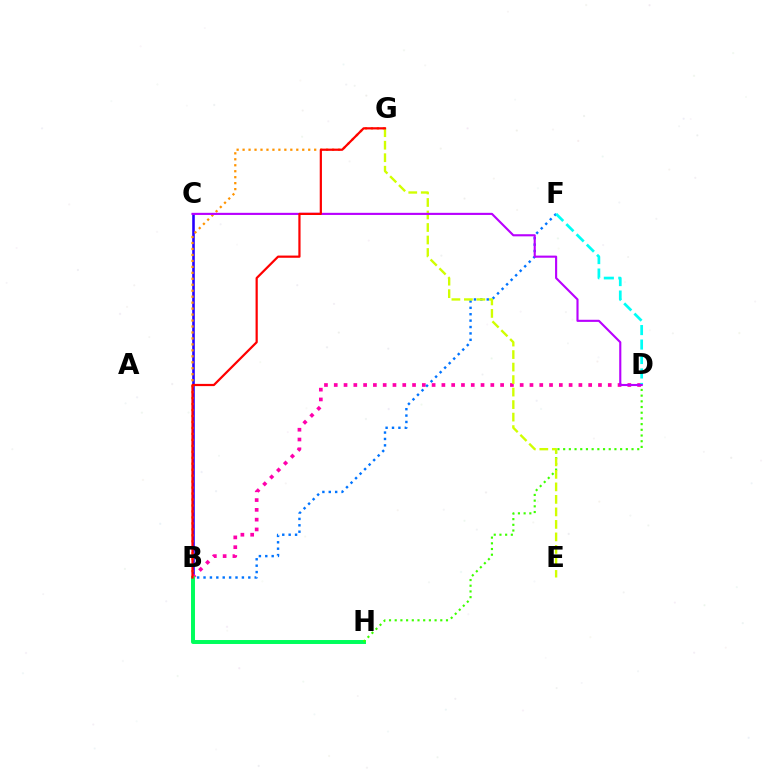{('B', 'C'): [{'color': '#2500ff', 'line_style': 'solid', 'thickness': 1.86}], ('B', 'D'): [{'color': '#ff00ac', 'line_style': 'dotted', 'thickness': 2.66}], ('B', 'F'): [{'color': '#0074ff', 'line_style': 'dotted', 'thickness': 1.74}], ('B', 'H'): [{'color': '#00ff5c', 'line_style': 'solid', 'thickness': 2.85}], ('B', 'G'): [{'color': '#ff9400', 'line_style': 'dotted', 'thickness': 1.62}, {'color': '#ff0000', 'line_style': 'solid', 'thickness': 1.59}], ('D', 'H'): [{'color': '#3dff00', 'line_style': 'dotted', 'thickness': 1.55}], ('D', 'F'): [{'color': '#00fff6', 'line_style': 'dashed', 'thickness': 1.97}], ('E', 'G'): [{'color': '#d1ff00', 'line_style': 'dashed', 'thickness': 1.7}], ('C', 'D'): [{'color': '#b900ff', 'line_style': 'solid', 'thickness': 1.53}]}